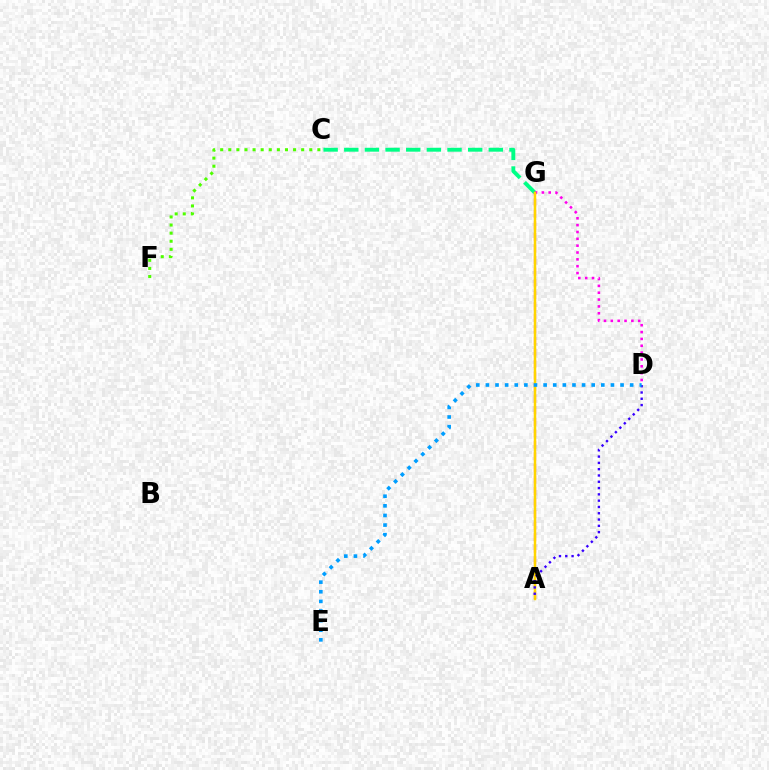{('C', 'G'): [{'color': '#00ff86', 'line_style': 'dashed', 'thickness': 2.8}], ('A', 'G'): [{'color': '#ff0000', 'line_style': 'dashed', 'thickness': 1.57}, {'color': '#ffd500', 'line_style': 'solid', 'thickness': 1.77}], ('D', 'G'): [{'color': '#ff00ed', 'line_style': 'dotted', 'thickness': 1.86}], ('A', 'D'): [{'color': '#3700ff', 'line_style': 'dotted', 'thickness': 1.71}], ('C', 'F'): [{'color': '#4fff00', 'line_style': 'dotted', 'thickness': 2.2}], ('D', 'E'): [{'color': '#009eff', 'line_style': 'dotted', 'thickness': 2.61}]}